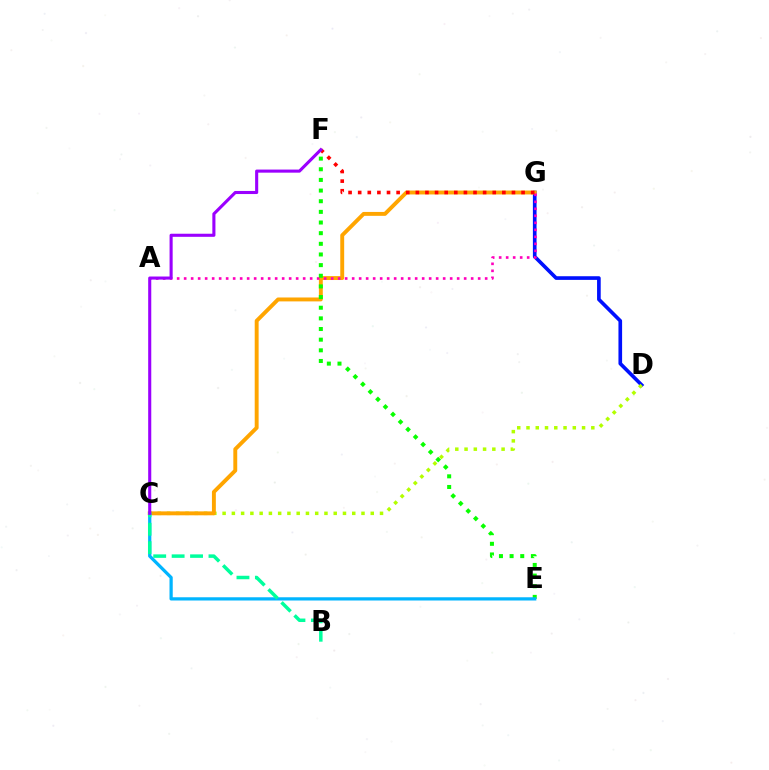{('D', 'G'): [{'color': '#0010ff', 'line_style': 'solid', 'thickness': 2.63}], ('C', 'D'): [{'color': '#b3ff00', 'line_style': 'dotted', 'thickness': 2.52}], ('C', 'G'): [{'color': '#ffa500', 'line_style': 'solid', 'thickness': 2.81}], ('A', 'G'): [{'color': '#ff00bd', 'line_style': 'dotted', 'thickness': 1.9}], ('E', 'F'): [{'color': '#08ff00', 'line_style': 'dotted', 'thickness': 2.89}], ('F', 'G'): [{'color': '#ff0000', 'line_style': 'dotted', 'thickness': 2.61}], ('C', 'E'): [{'color': '#00b5ff', 'line_style': 'solid', 'thickness': 2.33}], ('B', 'C'): [{'color': '#00ff9d', 'line_style': 'dashed', 'thickness': 2.5}], ('C', 'F'): [{'color': '#9b00ff', 'line_style': 'solid', 'thickness': 2.22}]}